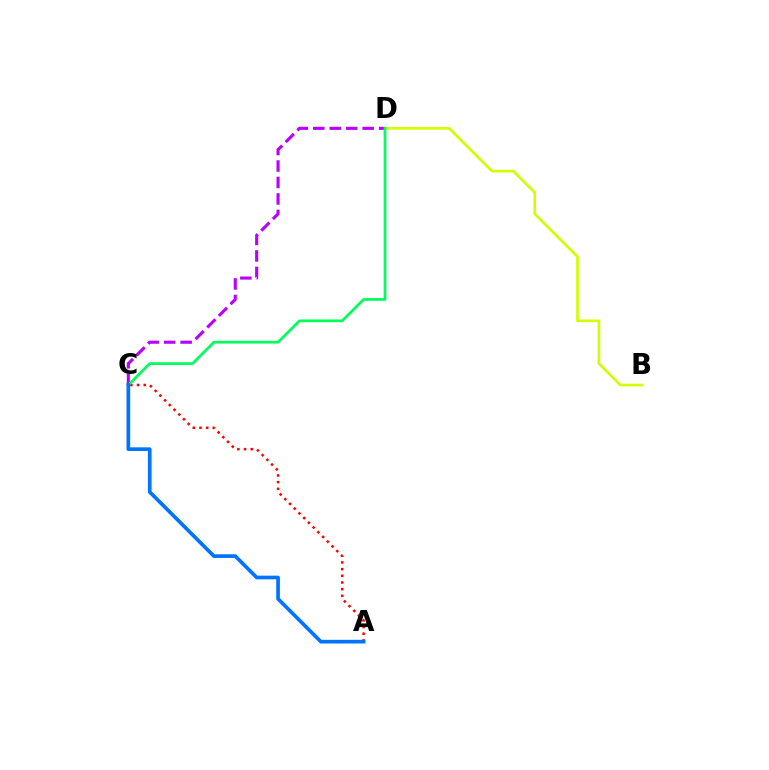{('A', 'C'): [{'color': '#ff0000', 'line_style': 'dotted', 'thickness': 1.81}, {'color': '#0074ff', 'line_style': 'solid', 'thickness': 2.66}], ('B', 'D'): [{'color': '#d1ff00', 'line_style': 'solid', 'thickness': 1.91}], ('C', 'D'): [{'color': '#b900ff', 'line_style': 'dashed', 'thickness': 2.24}, {'color': '#00ff5c', 'line_style': 'solid', 'thickness': 1.97}]}